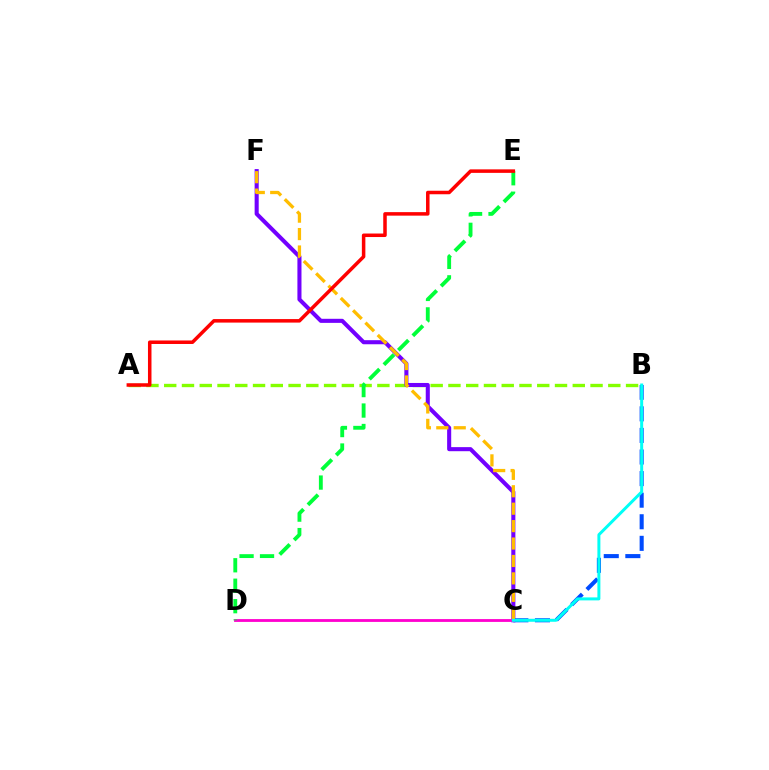{('A', 'B'): [{'color': '#84ff00', 'line_style': 'dashed', 'thickness': 2.41}], ('C', 'F'): [{'color': '#7200ff', 'line_style': 'solid', 'thickness': 2.93}, {'color': '#ffbd00', 'line_style': 'dashed', 'thickness': 2.37}], ('B', 'C'): [{'color': '#004bff', 'line_style': 'dashed', 'thickness': 2.93}, {'color': '#00fff6', 'line_style': 'solid', 'thickness': 2.15}], ('C', 'D'): [{'color': '#ff00cf', 'line_style': 'solid', 'thickness': 2.03}], ('D', 'E'): [{'color': '#00ff39', 'line_style': 'dashed', 'thickness': 2.78}], ('A', 'E'): [{'color': '#ff0000', 'line_style': 'solid', 'thickness': 2.53}]}